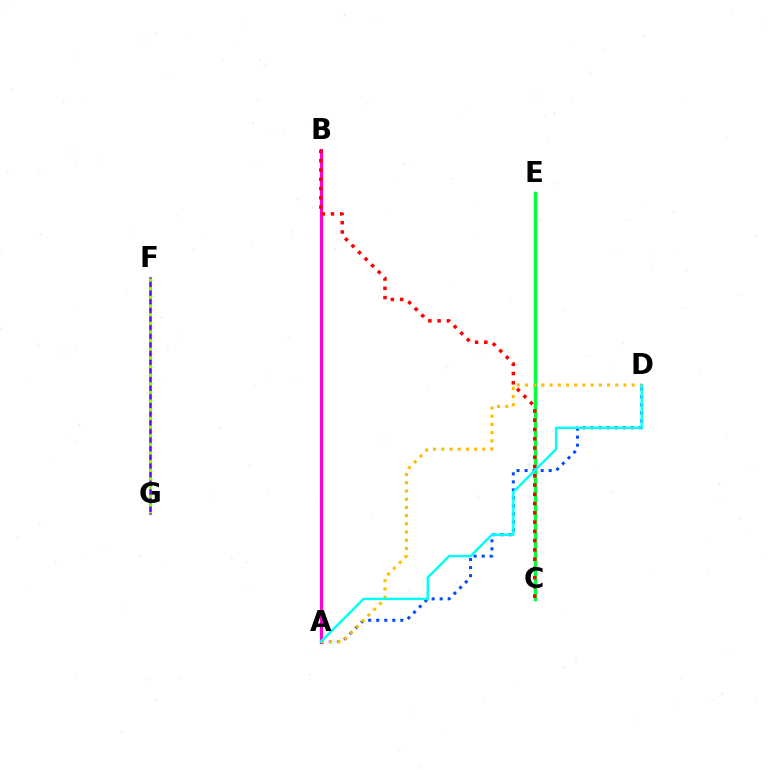{('C', 'E'): [{'color': '#00ff39', 'line_style': 'solid', 'thickness': 2.49}], ('A', 'D'): [{'color': '#004bff', 'line_style': 'dotted', 'thickness': 2.18}, {'color': '#ffbd00', 'line_style': 'dotted', 'thickness': 2.23}, {'color': '#00fff6', 'line_style': 'solid', 'thickness': 1.75}], ('A', 'B'): [{'color': '#ff00cf', 'line_style': 'solid', 'thickness': 2.25}], ('B', 'C'): [{'color': '#ff0000', 'line_style': 'dotted', 'thickness': 2.52}], ('F', 'G'): [{'color': '#7200ff', 'line_style': 'solid', 'thickness': 1.85}, {'color': '#84ff00', 'line_style': 'dotted', 'thickness': 2.35}]}